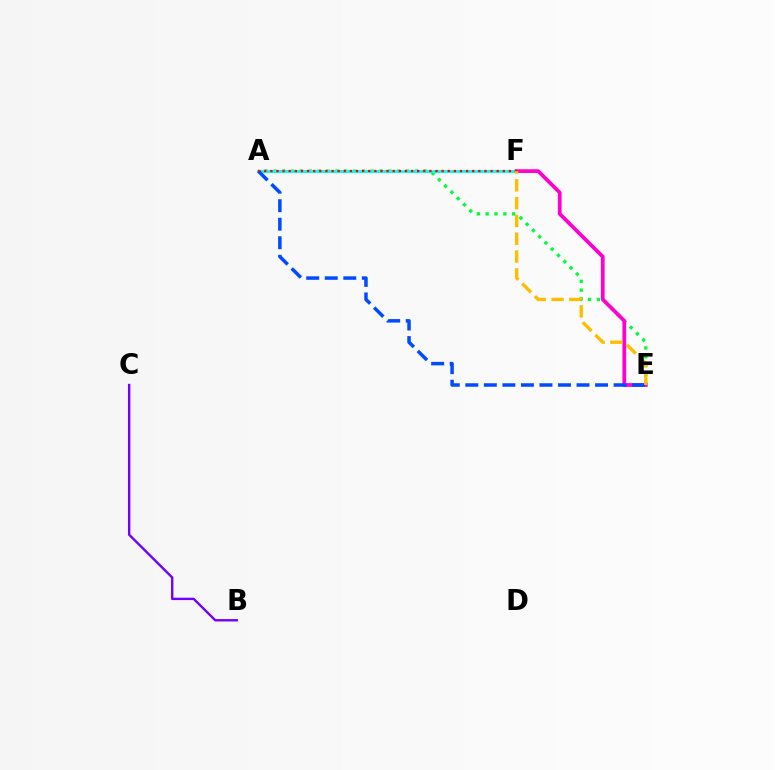{('A', 'E'): [{'color': '#00ff39', 'line_style': 'dotted', 'thickness': 2.4}, {'color': '#004bff', 'line_style': 'dashed', 'thickness': 2.52}], ('A', 'F'): [{'color': '#84ff00', 'line_style': 'dashed', 'thickness': 1.97}, {'color': '#00fff6', 'line_style': 'solid', 'thickness': 2.05}, {'color': '#ff0000', 'line_style': 'dotted', 'thickness': 1.66}], ('E', 'F'): [{'color': '#ff00cf', 'line_style': 'solid', 'thickness': 2.69}, {'color': '#ffbd00', 'line_style': 'dashed', 'thickness': 2.42}], ('B', 'C'): [{'color': '#7200ff', 'line_style': 'solid', 'thickness': 1.71}]}